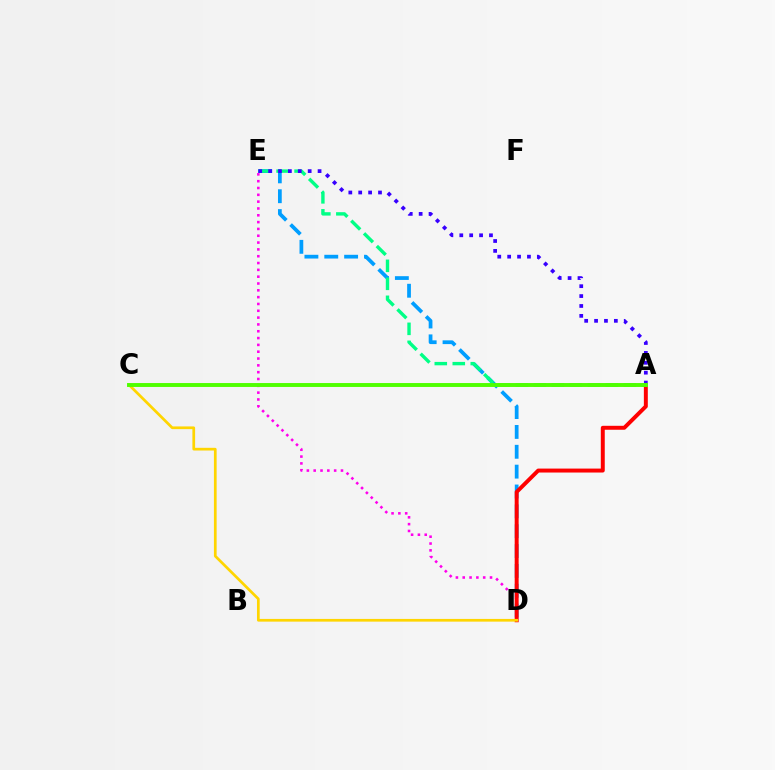{('D', 'E'): [{'color': '#009eff', 'line_style': 'dashed', 'thickness': 2.7}, {'color': '#ff00ed', 'line_style': 'dotted', 'thickness': 1.85}], ('A', 'E'): [{'color': '#00ff86', 'line_style': 'dashed', 'thickness': 2.44}, {'color': '#3700ff', 'line_style': 'dotted', 'thickness': 2.69}], ('A', 'D'): [{'color': '#ff0000', 'line_style': 'solid', 'thickness': 2.84}], ('C', 'D'): [{'color': '#ffd500', 'line_style': 'solid', 'thickness': 1.95}], ('A', 'C'): [{'color': '#4fff00', 'line_style': 'solid', 'thickness': 2.82}]}